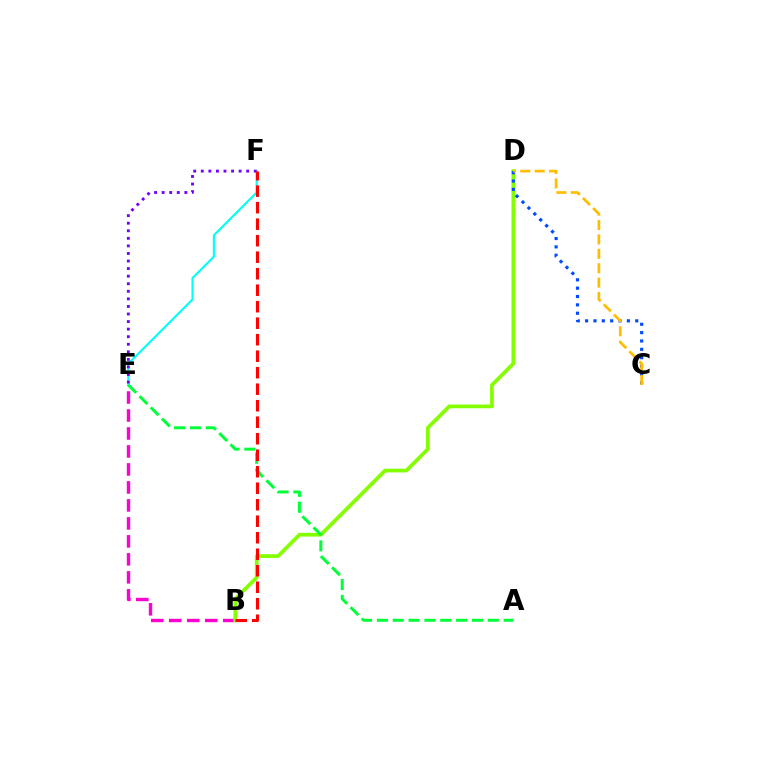{('E', 'F'): [{'color': '#00fff6', 'line_style': 'solid', 'thickness': 1.51}, {'color': '#7200ff', 'line_style': 'dotted', 'thickness': 2.06}], ('B', 'E'): [{'color': '#ff00cf', 'line_style': 'dashed', 'thickness': 2.44}], ('B', 'D'): [{'color': '#84ff00', 'line_style': 'solid', 'thickness': 2.68}], ('C', 'D'): [{'color': '#004bff', 'line_style': 'dotted', 'thickness': 2.27}, {'color': '#ffbd00', 'line_style': 'dashed', 'thickness': 1.95}], ('A', 'E'): [{'color': '#00ff39', 'line_style': 'dashed', 'thickness': 2.15}], ('B', 'F'): [{'color': '#ff0000', 'line_style': 'dashed', 'thickness': 2.24}]}